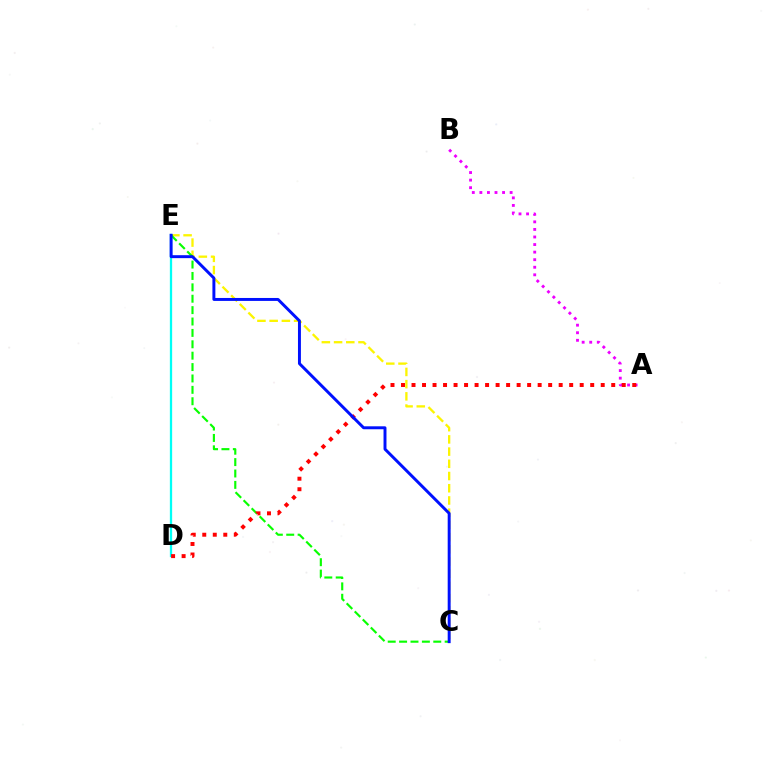{('C', 'E'): [{'color': '#fcf500', 'line_style': 'dashed', 'thickness': 1.66}, {'color': '#08ff00', 'line_style': 'dashed', 'thickness': 1.55}, {'color': '#0010ff', 'line_style': 'solid', 'thickness': 2.12}], ('A', 'B'): [{'color': '#ee00ff', 'line_style': 'dotted', 'thickness': 2.06}], ('D', 'E'): [{'color': '#00fff6', 'line_style': 'solid', 'thickness': 1.64}], ('A', 'D'): [{'color': '#ff0000', 'line_style': 'dotted', 'thickness': 2.86}]}